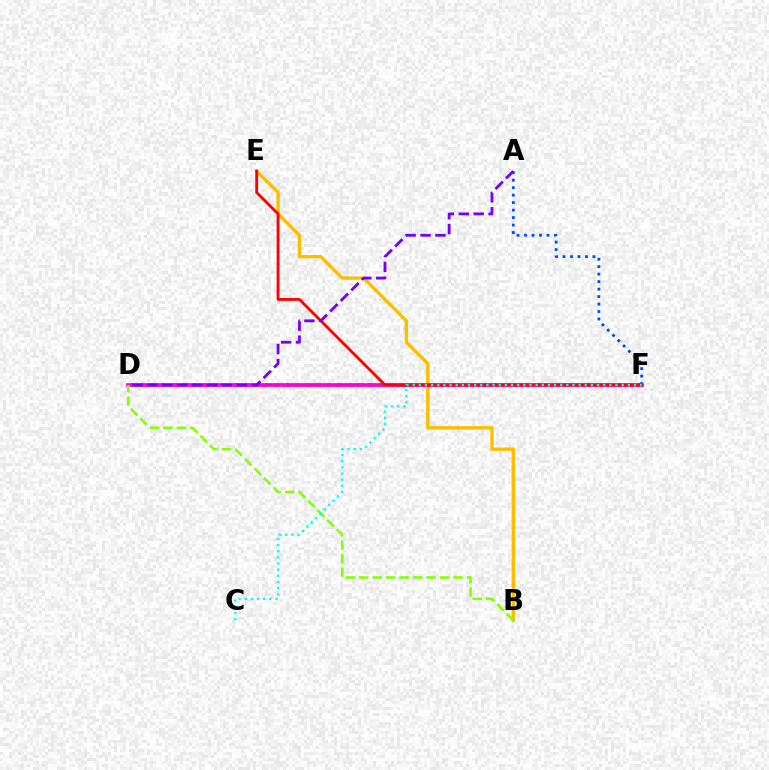{('B', 'E'): [{'color': '#ffbd00', 'line_style': 'solid', 'thickness': 2.4}], ('A', 'F'): [{'color': '#004bff', 'line_style': 'dotted', 'thickness': 2.03}], ('D', 'F'): [{'color': '#00ff39', 'line_style': 'dotted', 'thickness': 2.82}, {'color': '#ff00cf', 'line_style': 'solid', 'thickness': 2.68}], ('E', 'F'): [{'color': '#ff0000', 'line_style': 'solid', 'thickness': 2.02}], ('B', 'D'): [{'color': '#84ff00', 'line_style': 'dashed', 'thickness': 1.83}], ('C', 'F'): [{'color': '#00fff6', 'line_style': 'dotted', 'thickness': 1.67}], ('A', 'D'): [{'color': '#7200ff', 'line_style': 'dashed', 'thickness': 2.03}]}